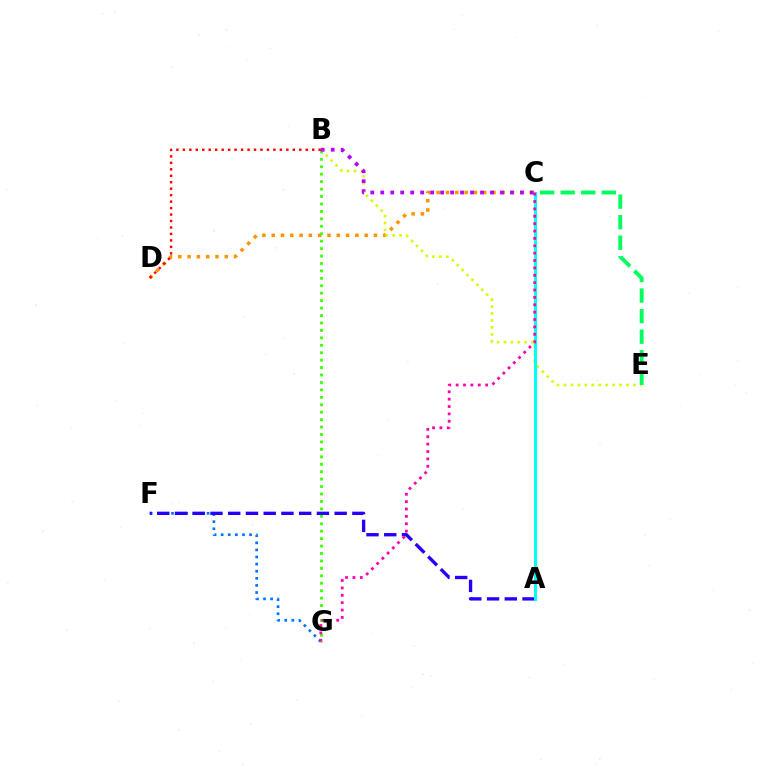{('F', 'G'): [{'color': '#0074ff', 'line_style': 'dotted', 'thickness': 1.93}], ('C', 'D'): [{'color': '#ff9400', 'line_style': 'dotted', 'thickness': 2.53}], ('A', 'F'): [{'color': '#2500ff', 'line_style': 'dashed', 'thickness': 2.41}], ('B', 'E'): [{'color': '#d1ff00', 'line_style': 'dotted', 'thickness': 1.89}], ('A', 'C'): [{'color': '#00fff6', 'line_style': 'solid', 'thickness': 2.21}], ('B', 'G'): [{'color': '#3dff00', 'line_style': 'dotted', 'thickness': 2.02}], ('B', 'C'): [{'color': '#b900ff', 'line_style': 'dotted', 'thickness': 2.71}], ('C', 'E'): [{'color': '#00ff5c', 'line_style': 'dashed', 'thickness': 2.79}], ('C', 'G'): [{'color': '#ff00ac', 'line_style': 'dotted', 'thickness': 2.0}], ('B', 'D'): [{'color': '#ff0000', 'line_style': 'dotted', 'thickness': 1.76}]}